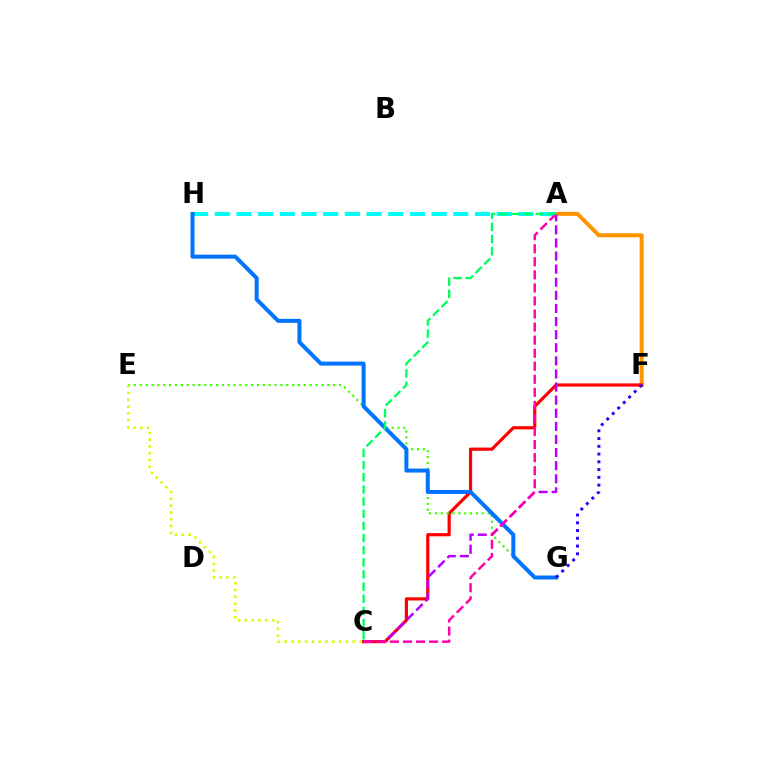{('A', 'F'): [{'color': '#ff9400', 'line_style': 'solid', 'thickness': 2.88}], ('A', 'H'): [{'color': '#00fff6', 'line_style': 'dashed', 'thickness': 2.95}], ('C', 'F'): [{'color': '#ff0000', 'line_style': 'solid', 'thickness': 2.29}], ('E', 'G'): [{'color': '#3dff00', 'line_style': 'dotted', 'thickness': 1.59}], ('G', 'H'): [{'color': '#0074ff', 'line_style': 'solid', 'thickness': 2.88}], ('F', 'G'): [{'color': '#2500ff', 'line_style': 'dotted', 'thickness': 2.11}], ('A', 'C'): [{'color': '#b900ff', 'line_style': 'dashed', 'thickness': 1.78}, {'color': '#ff00ac', 'line_style': 'dashed', 'thickness': 1.77}, {'color': '#00ff5c', 'line_style': 'dashed', 'thickness': 1.65}], ('C', 'E'): [{'color': '#d1ff00', 'line_style': 'dotted', 'thickness': 1.85}]}